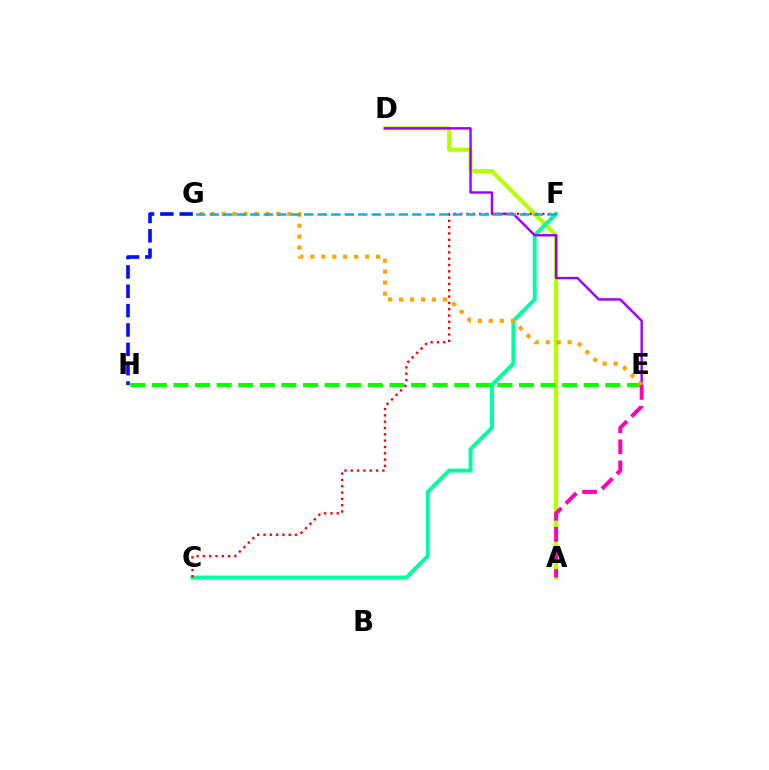{('A', 'D'): [{'color': '#b3ff00', 'line_style': 'solid', 'thickness': 2.99}], ('C', 'F'): [{'color': '#00ff9d', 'line_style': 'solid', 'thickness': 2.83}, {'color': '#ff0000', 'line_style': 'dotted', 'thickness': 1.72}], ('G', 'H'): [{'color': '#0010ff', 'line_style': 'dashed', 'thickness': 2.63}], ('D', 'E'): [{'color': '#9b00ff', 'line_style': 'solid', 'thickness': 1.73}], ('E', 'H'): [{'color': '#08ff00', 'line_style': 'dashed', 'thickness': 2.93}], ('E', 'G'): [{'color': '#ffa500', 'line_style': 'dotted', 'thickness': 2.98}], ('F', 'G'): [{'color': '#00b5ff', 'line_style': 'dashed', 'thickness': 1.83}], ('A', 'E'): [{'color': '#ff00bd', 'line_style': 'dashed', 'thickness': 2.87}]}